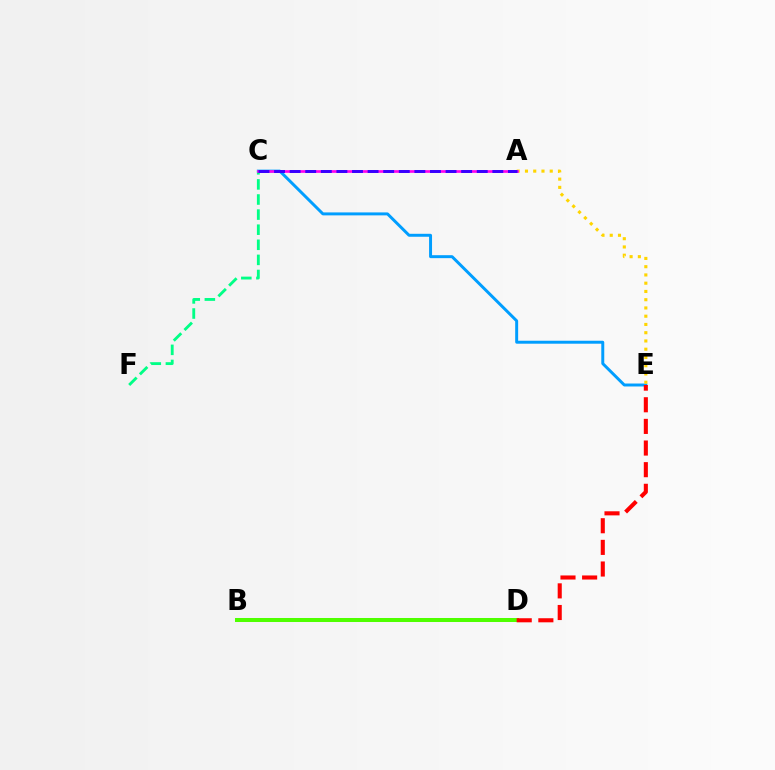{('C', 'E'): [{'color': '#009eff', 'line_style': 'solid', 'thickness': 2.13}], ('A', 'E'): [{'color': '#ffd500', 'line_style': 'dotted', 'thickness': 2.24}], ('C', 'F'): [{'color': '#00ff86', 'line_style': 'dashed', 'thickness': 2.05}], ('A', 'C'): [{'color': '#ff00ed', 'line_style': 'solid', 'thickness': 1.91}, {'color': '#3700ff', 'line_style': 'dashed', 'thickness': 2.12}], ('B', 'D'): [{'color': '#4fff00', 'line_style': 'solid', 'thickness': 2.89}], ('D', 'E'): [{'color': '#ff0000', 'line_style': 'dashed', 'thickness': 2.94}]}